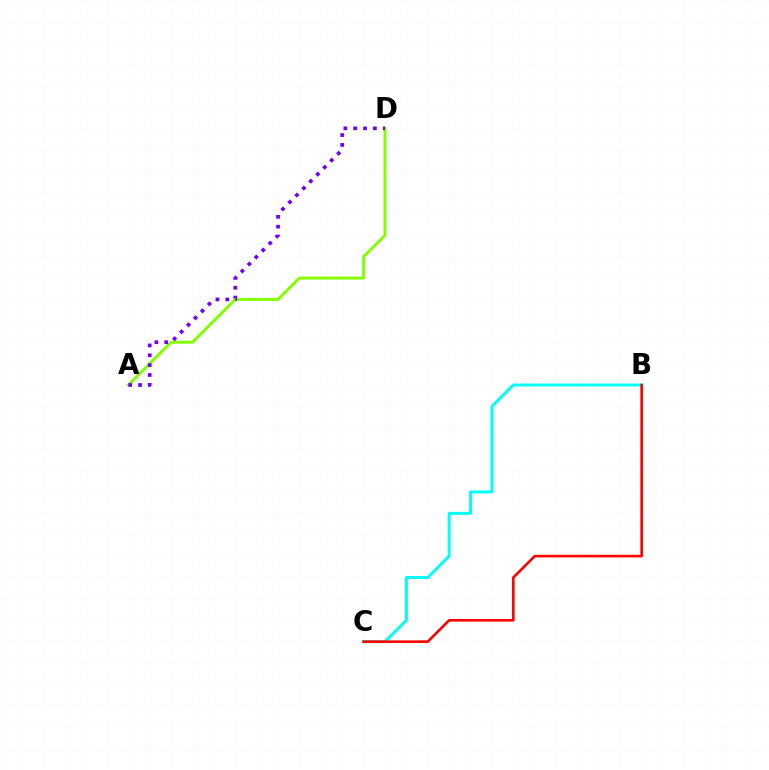{('A', 'D'): [{'color': '#84ff00', 'line_style': 'solid', 'thickness': 2.13}, {'color': '#7200ff', 'line_style': 'dotted', 'thickness': 2.68}], ('B', 'C'): [{'color': '#00fff6', 'line_style': 'solid', 'thickness': 2.13}, {'color': '#ff0000', 'line_style': 'solid', 'thickness': 1.88}]}